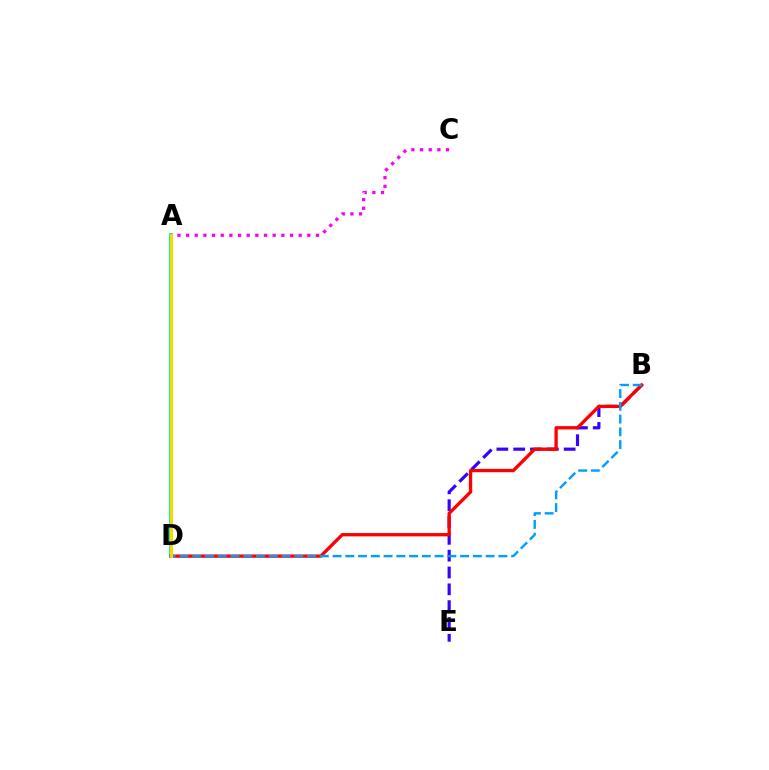{('A', 'D'): [{'color': '#00ff86', 'line_style': 'solid', 'thickness': 2.85}, {'color': '#4fff00', 'line_style': 'dotted', 'thickness': 2.06}, {'color': '#ffd500', 'line_style': 'solid', 'thickness': 2.14}], ('B', 'E'): [{'color': '#3700ff', 'line_style': 'dashed', 'thickness': 2.29}], ('B', 'D'): [{'color': '#ff0000', 'line_style': 'solid', 'thickness': 2.39}, {'color': '#009eff', 'line_style': 'dashed', 'thickness': 1.73}], ('A', 'C'): [{'color': '#ff00ed', 'line_style': 'dotted', 'thickness': 2.35}]}